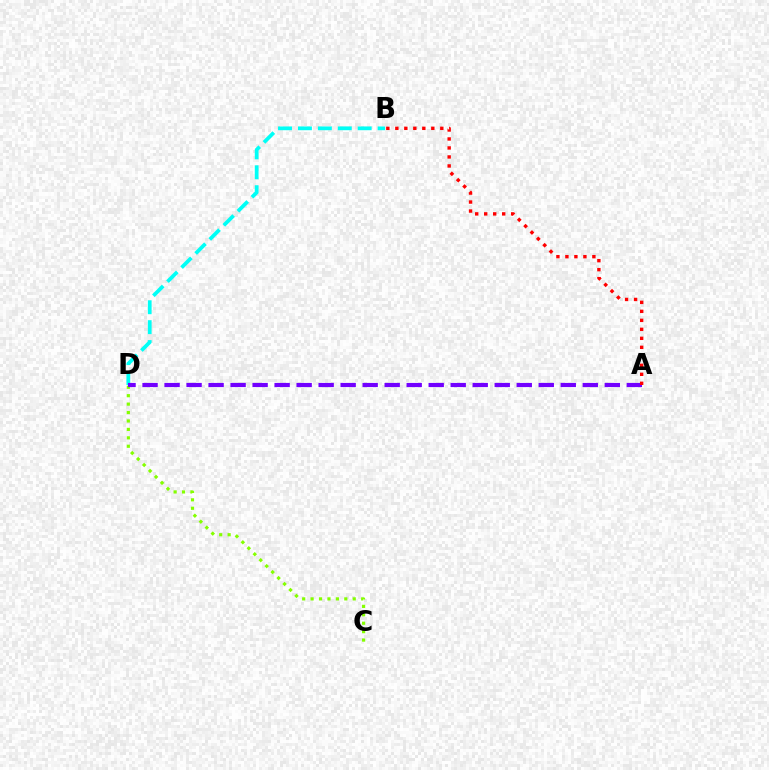{('B', 'D'): [{'color': '#00fff6', 'line_style': 'dashed', 'thickness': 2.71}], ('C', 'D'): [{'color': '#84ff00', 'line_style': 'dotted', 'thickness': 2.29}], ('A', 'D'): [{'color': '#7200ff', 'line_style': 'dashed', 'thickness': 2.99}], ('A', 'B'): [{'color': '#ff0000', 'line_style': 'dotted', 'thickness': 2.44}]}